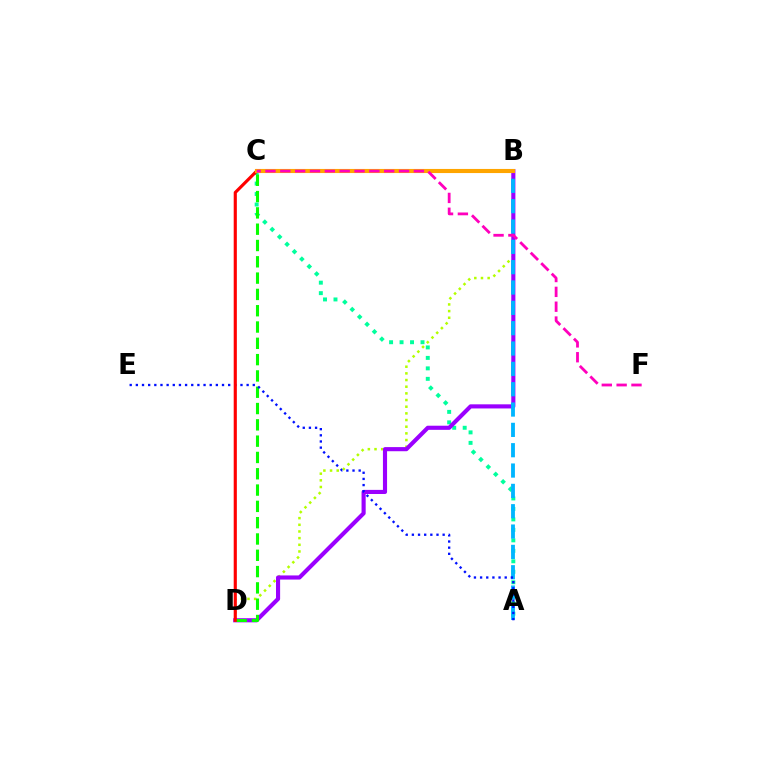{('A', 'C'): [{'color': '#00ff9d', 'line_style': 'dotted', 'thickness': 2.85}], ('B', 'D'): [{'color': '#b3ff00', 'line_style': 'dotted', 'thickness': 1.81}, {'color': '#9b00ff', 'line_style': 'solid', 'thickness': 2.97}], ('C', 'D'): [{'color': '#08ff00', 'line_style': 'dashed', 'thickness': 2.21}, {'color': '#ff0000', 'line_style': 'solid', 'thickness': 2.26}], ('A', 'B'): [{'color': '#00b5ff', 'line_style': 'dashed', 'thickness': 2.76}], ('A', 'E'): [{'color': '#0010ff', 'line_style': 'dotted', 'thickness': 1.67}], ('B', 'C'): [{'color': '#ffa500', 'line_style': 'solid', 'thickness': 2.96}], ('C', 'F'): [{'color': '#ff00bd', 'line_style': 'dashed', 'thickness': 2.02}]}